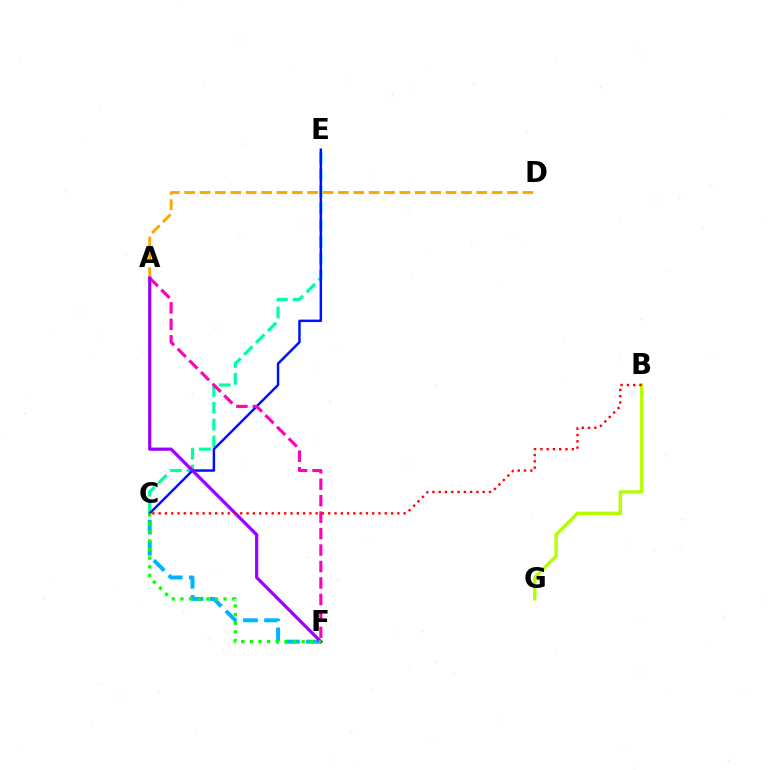{('C', 'F'): [{'color': '#00b5ff', 'line_style': 'dashed', 'thickness': 2.87}, {'color': '#08ff00', 'line_style': 'dotted', 'thickness': 2.35}], ('B', 'G'): [{'color': '#b3ff00', 'line_style': 'solid', 'thickness': 2.44}], ('C', 'E'): [{'color': '#00ff9d', 'line_style': 'dashed', 'thickness': 2.28}, {'color': '#0010ff', 'line_style': 'solid', 'thickness': 1.77}], ('A', 'F'): [{'color': '#ff00bd', 'line_style': 'dashed', 'thickness': 2.24}, {'color': '#9b00ff', 'line_style': 'solid', 'thickness': 2.32}], ('A', 'D'): [{'color': '#ffa500', 'line_style': 'dashed', 'thickness': 2.09}], ('B', 'C'): [{'color': '#ff0000', 'line_style': 'dotted', 'thickness': 1.71}]}